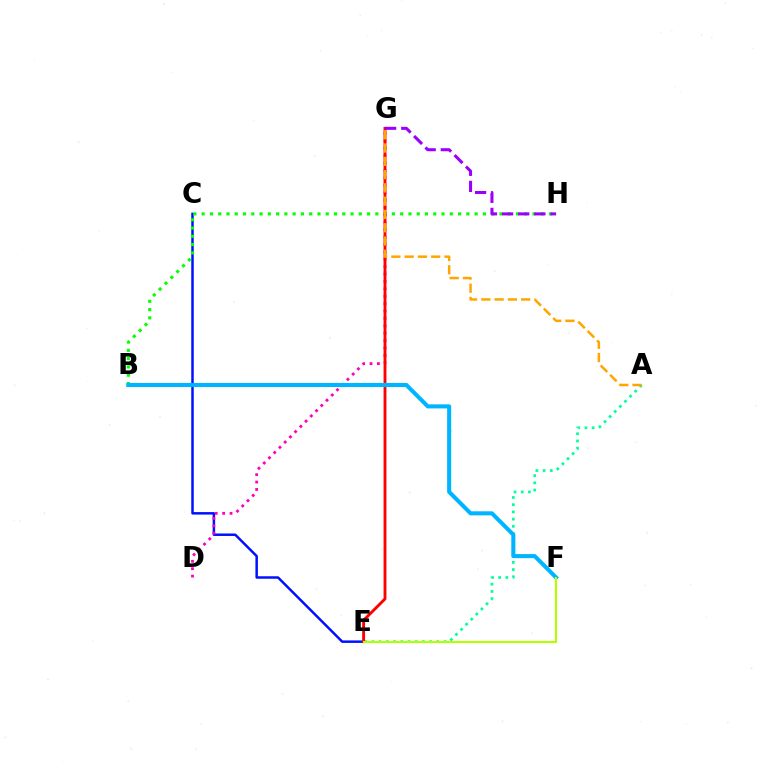{('C', 'E'): [{'color': '#0010ff', 'line_style': 'solid', 'thickness': 1.79}], ('B', 'H'): [{'color': '#08ff00', 'line_style': 'dotted', 'thickness': 2.25}], ('A', 'E'): [{'color': '#00ff9d', 'line_style': 'dotted', 'thickness': 1.96}], ('D', 'G'): [{'color': '#ff00bd', 'line_style': 'dotted', 'thickness': 2.01}], ('E', 'G'): [{'color': '#ff0000', 'line_style': 'solid', 'thickness': 2.07}], ('B', 'F'): [{'color': '#00b5ff', 'line_style': 'solid', 'thickness': 2.93}], ('E', 'F'): [{'color': '#b3ff00', 'line_style': 'solid', 'thickness': 1.52}], ('A', 'G'): [{'color': '#ffa500', 'line_style': 'dashed', 'thickness': 1.8}], ('G', 'H'): [{'color': '#9b00ff', 'line_style': 'dashed', 'thickness': 2.19}]}